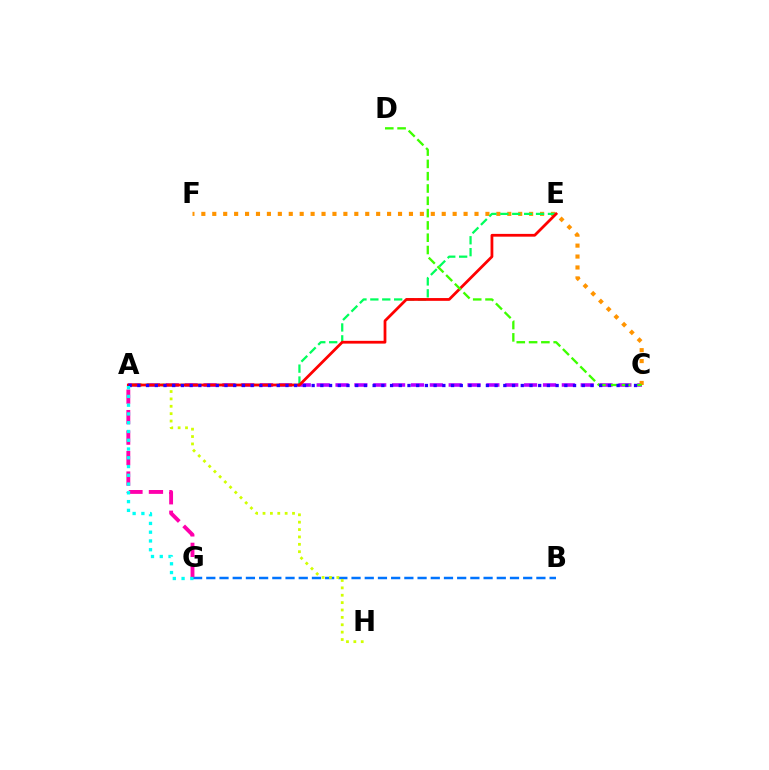{('A', 'C'): [{'color': '#b900ff', 'line_style': 'dashed', 'thickness': 2.56}, {'color': '#2500ff', 'line_style': 'dotted', 'thickness': 2.37}], ('C', 'F'): [{'color': '#ff9400', 'line_style': 'dotted', 'thickness': 2.97}], ('B', 'G'): [{'color': '#0074ff', 'line_style': 'dashed', 'thickness': 1.79}], ('A', 'E'): [{'color': '#00ff5c', 'line_style': 'dashed', 'thickness': 1.62}, {'color': '#ff0000', 'line_style': 'solid', 'thickness': 2.0}], ('A', 'H'): [{'color': '#d1ff00', 'line_style': 'dotted', 'thickness': 2.01}], ('C', 'D'): [{'color': '#3dff00', 'line_style': 'dashed', 'thickness': 1.67}], ('A', 'G'): [{'color': '#ff00ac', 'line_style': 'dashed', 'thickness': 2.78}, {'color': '#00fff6', 'line_style': 'dotted', 'thickness': 2.38}]}